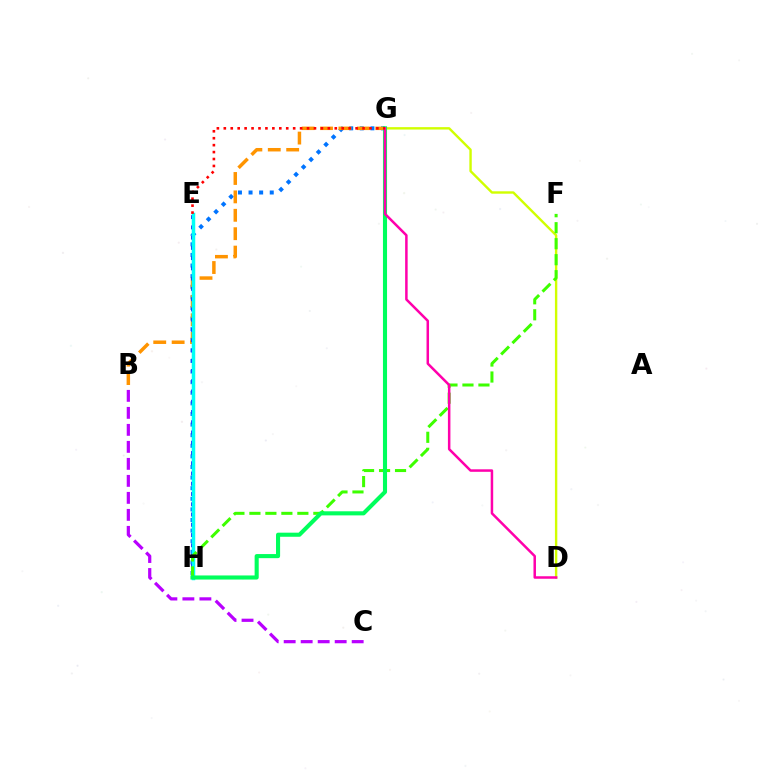{('G', 'H'): [{'color': '#0074ff', 'line_style': 'dotted', 'thickness': 2.88}, {'color': '#00ff5c', 'line_style': 'solid', 'thickness': 2.95}], ('B', 'G'): [{'color': '#ff9400', 'line_style': 'dashed', 'thickness': 2.5}], ('D', 'G'): [{'color': '#d1ff00', 'line_style': 'solid', 'thickness': 1.73}, {'color': '#ff00ac', 'line_style': 'solid', 'thickness': 1.8}], ('E', 'H'): [{'color': '#2500ff', 'line_style': 'dotted', 'thickness': 2.79}, {'color': '#00fff6', 'line_style': 'solid', 'thickness': 2.51}], ('F', 'H'): [{'color': '#3dff00', 'line_style': 'dashed', 'thickness': 2.17}], ('E', 'G'): [{'color': '#ff0000', 'line_style': 'dotted', 'thickness': 1.88}], ('B', 'C'): [{'color': '#b900ff', 'line_style': 'dashed', 'thickness': 2.31}]}